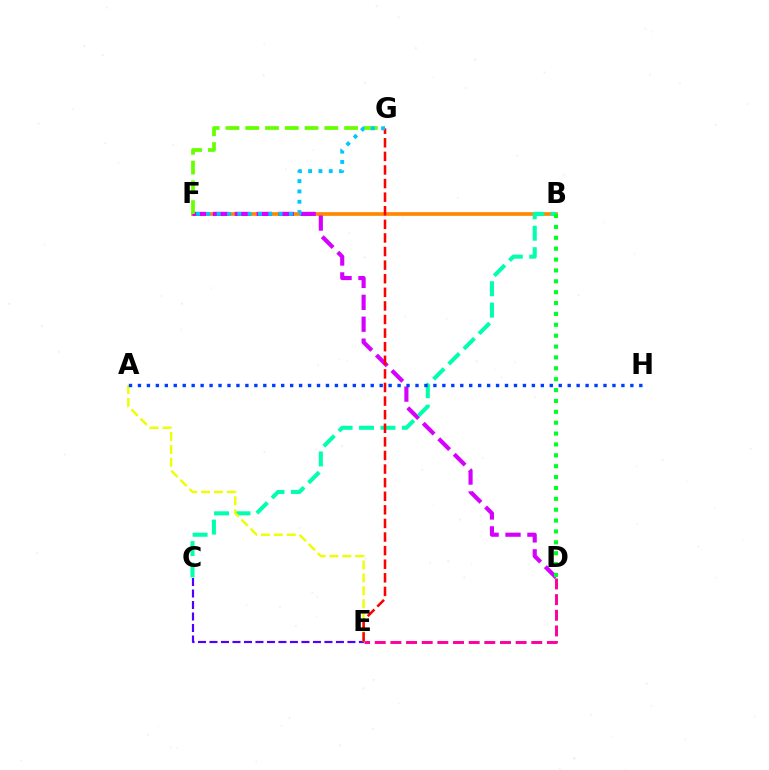{('C', 'E'): [{'color': '#4f00ff', 'line_style': 'dashed', 'thickness': 1.56}], ('B', 'F'): [{'color': '#ff8800', 'line_style': 'solid', 'thickness': 2.66}], ('D', 'F'): [{'color': '#d600ff', 'line_style': 'dashed', 'thickness': 2.98}], ('F', 'G'): [{'color': '#66ff00', 'line_style': 'dashed', 'thickness': 2.68}, {'color': '#00c7ff', 'line_style': 'dotted', 'thickness': 2.8}], ('B', 'C'): [{'color': '#00ffaf', 'line_style': 'dashed', 'thickness': 2.91}], ('A', 'E'): [{'color': '#eeff00', 'line_style': 'dashed', 'thickness': 1.75}], ('B', 'D'): [{'color': '#00ff27', 'line_style': 'dotted', 'thickness': 2.95}], ('E', 'G'): [{'color': '#ff0000', 'line_style': 'dashed', 'thickness': 1.85}], ('D', 'E'): [{'color': '#ff00a0', 'line_style': 'dashed', 'thickness': 2.13}], ('A', 'H'): [{'color': '#003fff', 'line_style': 'dotted', 'thickness': 2.43}]}